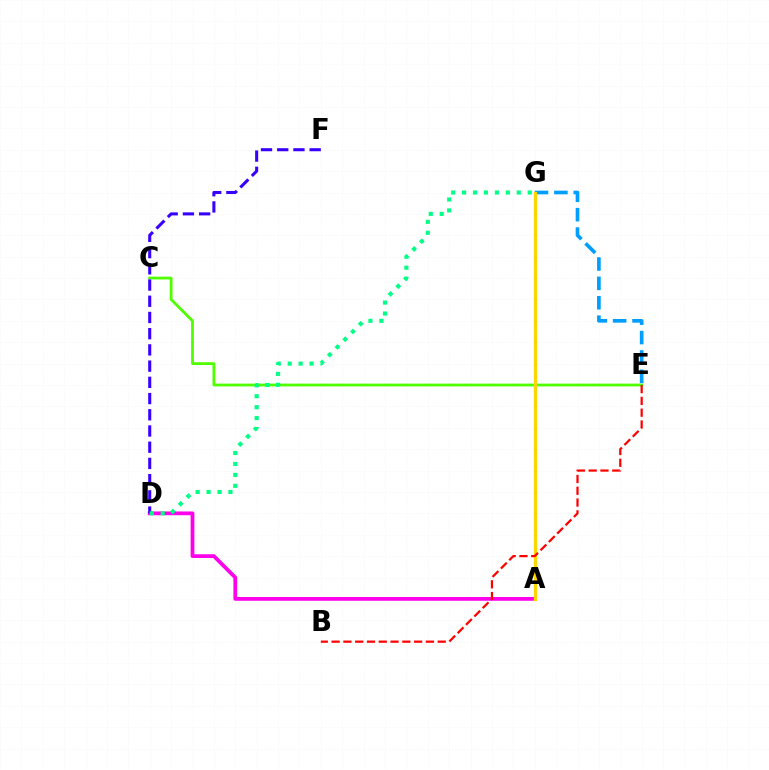{('C', 'E'): [{'color': '#4fff00', 'line_style': 'solid', 'thickness': 2.01}], ('E', 'G'): [{'color': '#009eff', 'line_style': 'dashed', 'thickness': 2.63}], ('A', 'D'): [{'color': '#ff00ed', 'line_style': 'solid', 'thickness': 2.71}], ('D', 'F'): [{'color': '#3700ff', 'line_style': 'dashed', 'thickness': 2.2}], ('A', 'G'): [{'color': '#ffd500', 'line_style': 'solid', 'thickness': 2.37}], ('B', 'E'): [{'color': '#ff0000', 'line_style': 'dashed', 'thickness': 1.6}], ('D', 'G'): [{'color': '#00ff86', 'line_style': 'dotted', 'thickness': 2.97}]}